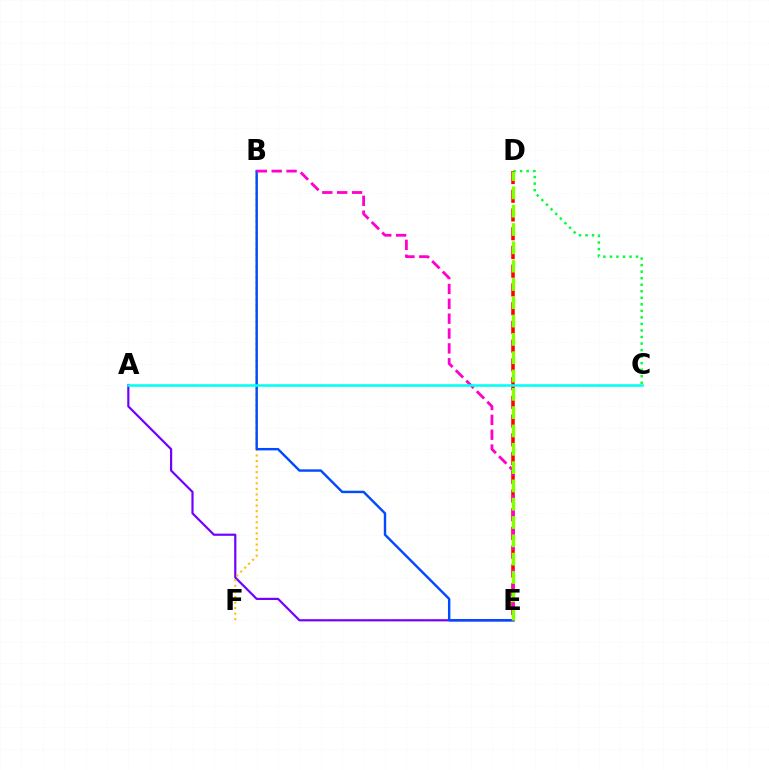{('A', 'E'): [{'color': '#7200ff', 'line_style': 'solid', 'thickness': 1.58}], ('B', 'F'): [{'color': '#ffbd00', 'line_style': 'dotted', 'thickness': 1.51}], ('C', 'D'): [{'color': '#00ff39', 'line_style': 'dotted', 'thickness': 1.78}], ('B', 'E'): [{'color': '#004bff', 'line_style': 'solid', 'thickness': 1.74}, {'color': '#ff00cf', 'line_style': 'dashed', 'thickness': 2.02}], ('D', 'E'): [{'color': '#ff0000', 'line_style': 'dashed', 'thickness': 2.54}, {'color': '#84ff00', 'line_style': 'dashed', 'thickness': 2.49}], ('A', 'C'): [{'color': '#00fff6', 'line_style': 'solid', 'thickness': 1.85}]}